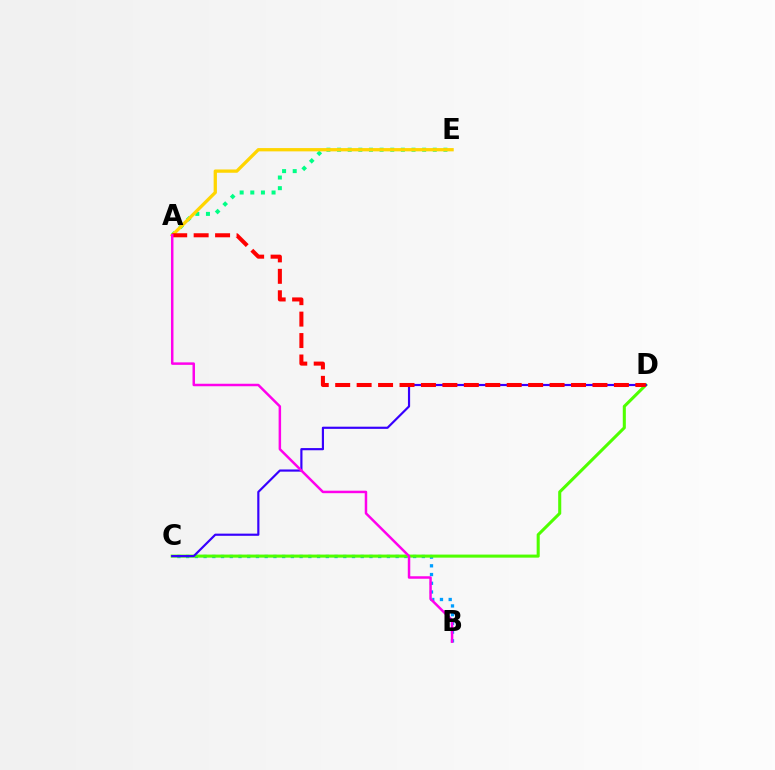{('B', 'C'): [{'color': '#009eff', 'line_style': 'dotted', 'thickness': 2.37}], ('C', 'D'): [{'color': '#4fff00', 'line_style': 'solid', 'thickness': 2.2}, {'color': '#3700ff', 'line_style': 'solid', 'thickness': 1.57}], ('A', 'E'): [{'color': '#00ff86', 'line_style': 'dotted', 'thickness': 2.89}, {'color': '#ffd500', 'line_style': 'solid', 'thickness': 2.36}], ('A', 'D'): [{'color': '#ff0000', 'line_style': 'dashed', 'thickness': 2.91}], ('A', 'B'): [{'color': '#ff00ed', 'line_style': 'solid', 'thickness': 1.79}]}